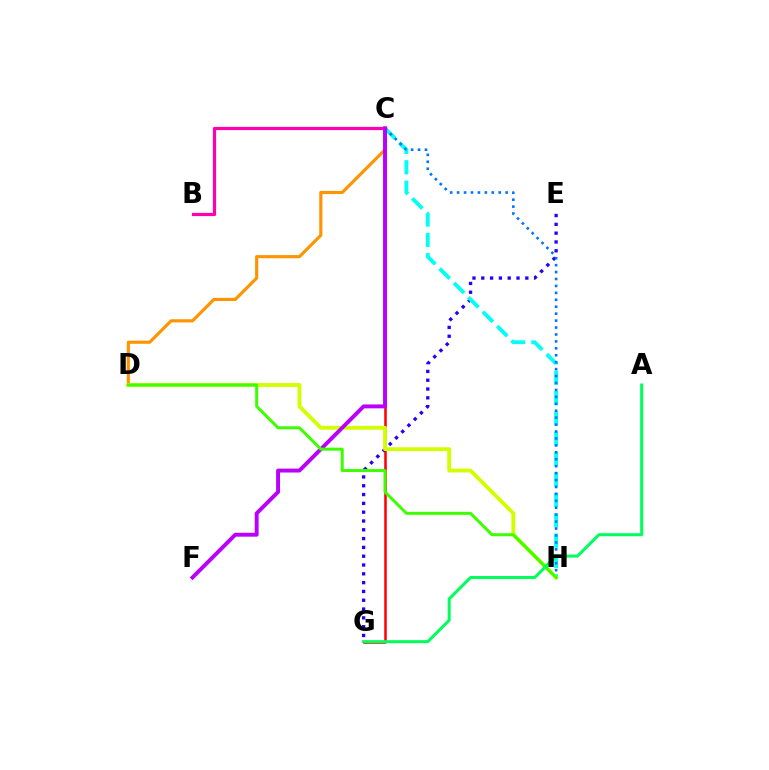{('C', 'D'): [{'color': '#ff9400', 'line_style': 'solid', 'thickness': 2.27}], ('C', 'G'): [{'color': '#ff0000', 'line_style': 'solid', 'thickness': 1.83}], ('E', 'G'): [{'color': '#2500ff', 'line_style': 'dotted', 'thickness': 2.39}], ('C', 'H'): [{'color': '#00fff6', 'line_style': 'dashed', 'thickness': 2.77}, {'color': '#0074ff', 'line_style': 'dotted', 'thickness': 1.88}], ('D', 'H'): [{'color': '#d1ff00', 'line_style': 'solid', 'thickness': 2.77}, {'color': '#3dff00', 'line_style': 'solid', 'thickness': 2.16}], ('B', 'C'): [{'color': '#ff00ac', 'line_style': 'solid', 'thickness': 2.31}], ('C', 'F'): [{'color': '#b900ff', 'line_style': 'solid', 'thickness': 2.81}], ('A', 'G'): [{'color': '#00ff5c', 'line_style': 'solid', 'thickness': 2.17}]}